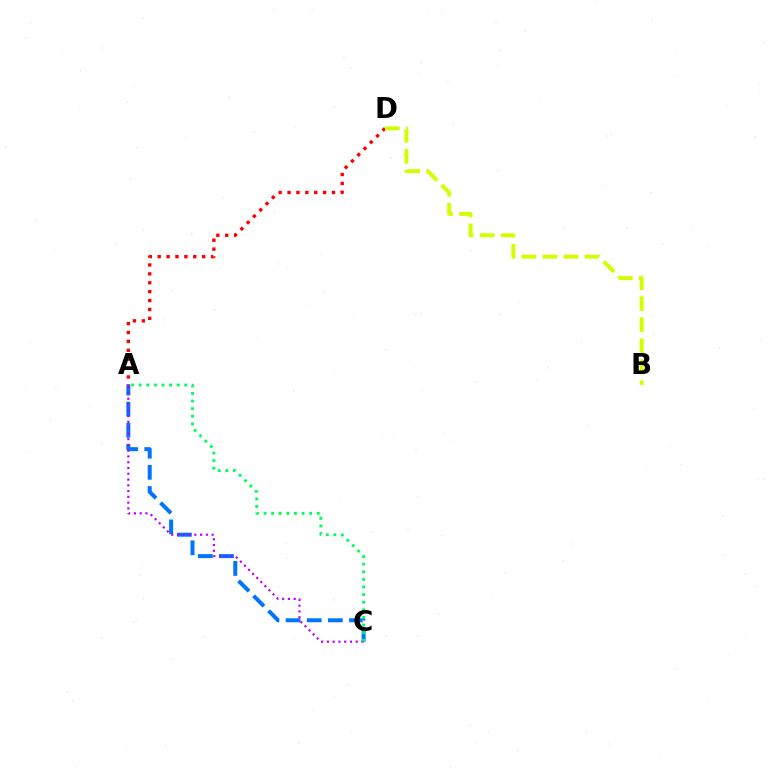{('A', 'C'): [{'color': '#0074ff', 'line_style': 'dashed', 'thickness': 2.87}, {'color': '#b900ff', 'line_style': 'dotted', 'thickness': 1.57}, {'color': '#00ff5c', 'line_style': 'dotted', 'thickness': 2.07}], ('A', 'D'): [{'color': '#ff0000', 'line_style': 'dotted', 'thickness': 2.42}], ('B', 'D'): [{'color': '#d1ff00', 'line_style': 'dashed', 'thickness': 2.86}]}